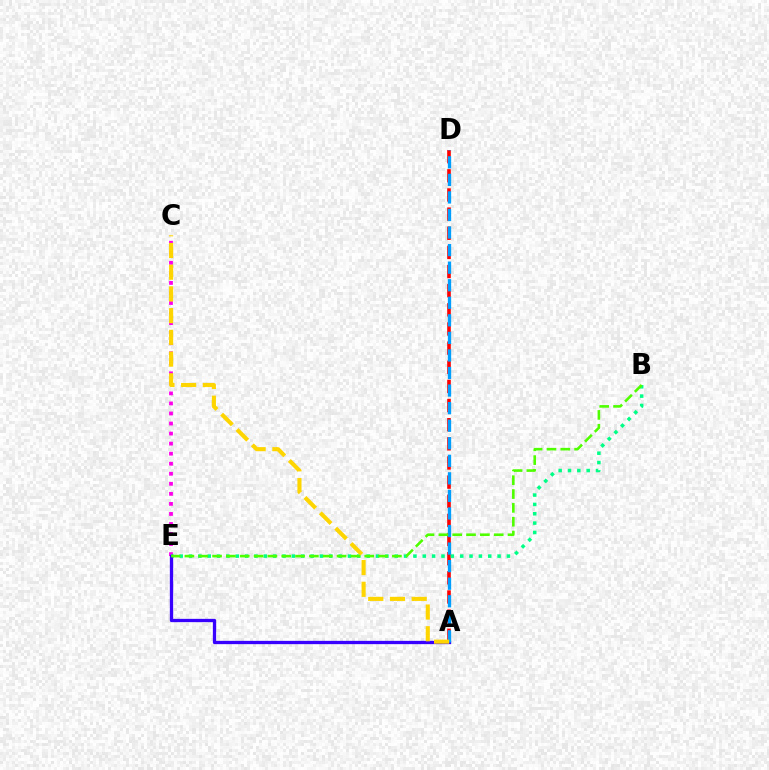{('C', 'E'): [{'color': '#ff00ed', 'line_style': 'dotted', 'thickness': 2.73}], ('A', 'D'): [{'color': '#ff0000', 'line_style': 'dashed', 'thickness': 2.6}, {'color': '#009eff', 'line_style': 'dashed', 'thickness': 2.39}], ('B', 'E'): [{'color': '#00ff86', 'line_style': 'dotted', 'thickness': 2.54}, {'color': '#4fff00', 'line_style': 'dashed', 'thickness': 1.88}], ('A', 'E'): [{'color': '#3700ff', 'line_style': 'solid', 'thickness': 2.37}], ('A', 'C'): [{'color': '#ffd500', 'line_style': 'dashed', 'thickness': 2.95}]}